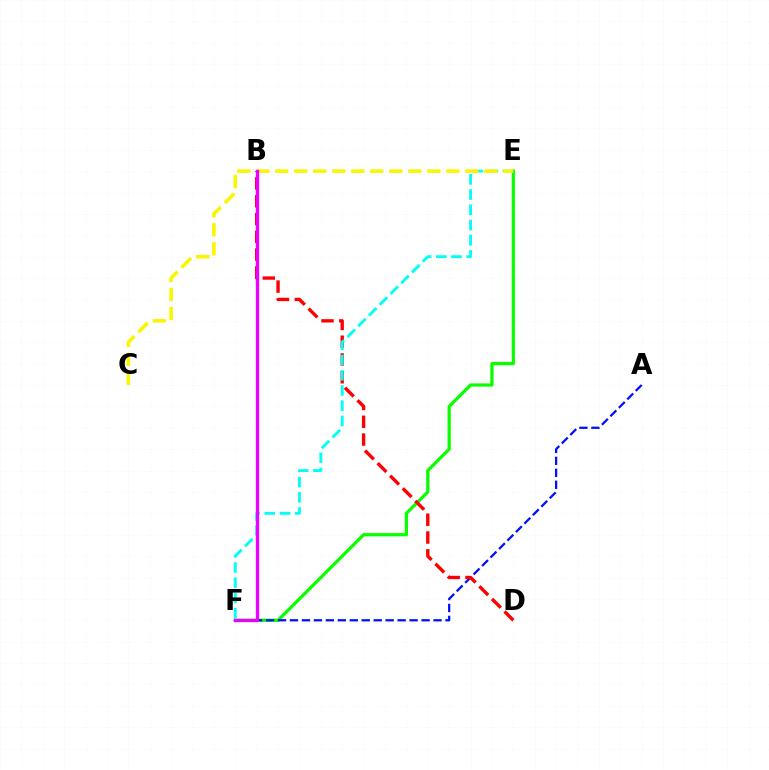{('E', 'F'): [{'color': '#08ff00', 'line_style': 'solid', 'thickness': 2.33}, {'color': '#00fff6', 'line_style': 'dashed', 'thickness': 2.07}], ('A', 'F'): [{'color': '#0010ff', 'line_style': 'dashed', 'thickness': 1.63}], ('B', 'D'): [{'color': '#ff0000', 'line_style': 'dashed', 'thickness': 2.42}], ('C', 'E'): [{'color': '#fcf500', 'line_style': 'dashed', 'thickness': 2.58}], ('B', 'F'): [{'color': '#ee00ff', 'line_style': 'solid', 'thickness': 2.38}]}